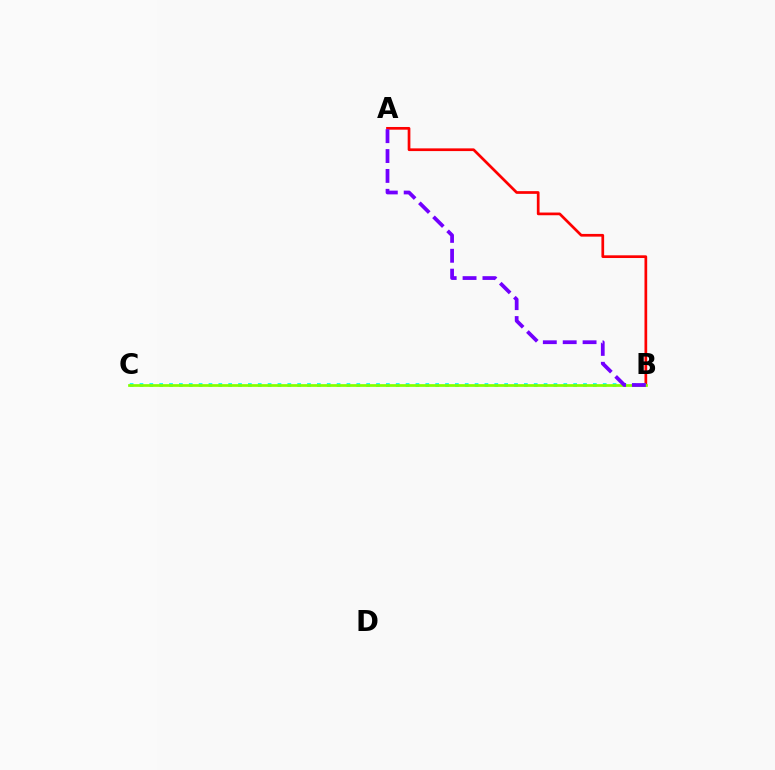{('A', 'B'): [{'color': '#ff0000', 'line_style': 'solid', 'thickness': 1.95}, {'color': '#7200ff', 'line_style': 'dashed', 'thickness': 2.7}], ('B', 'C'): [{'color': '#00fff6', 'line_style': 'dotted', 'thickness': 2.68}, {'color': '#84ff00', 'line_style': 'solid', 'thickness': 1.96}]}